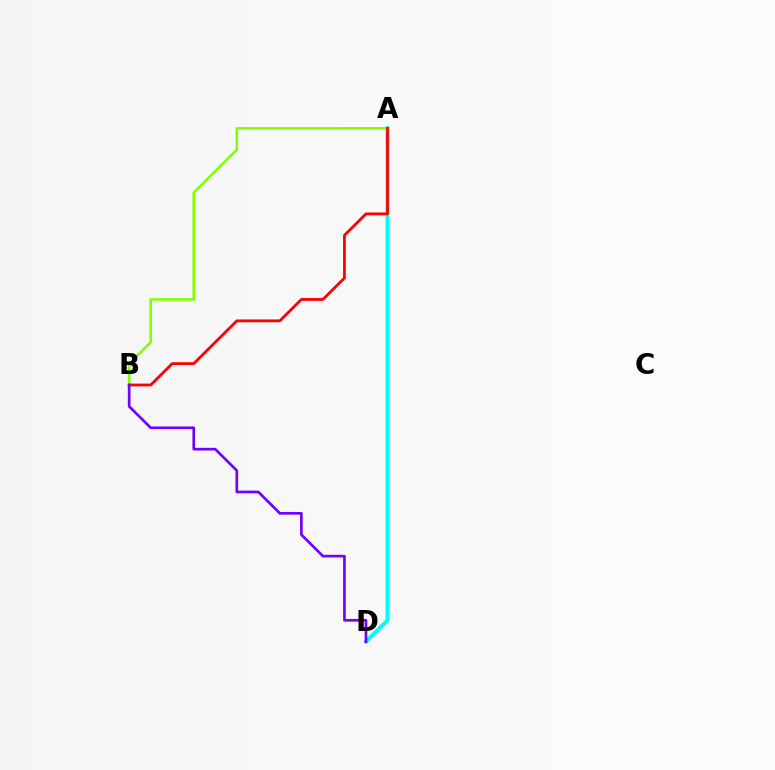{('A', 'D'): [{'color': '#00fff6', 'line_style': 'solid', 'thickness': 2.85}], ('A', 'B'): [{'color': '#84ff00', 'line_style': 'solid', 'thickness': 1.86}, {'color': '#ff0000', 'line_style': 'solid', 'thickness': 2.01}], ('B', 'D'): [{'color': '#7200ff', 'line_style': 'solid', 'thickness': 1.92}]}